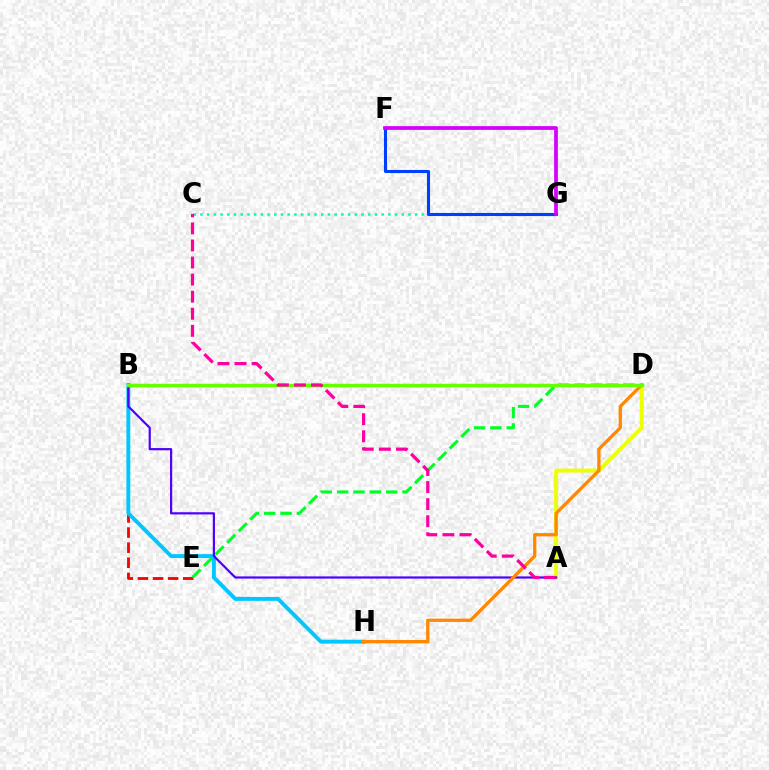{('C', 'G'): [{'color': '#00ffaf', 'line_style': 'dotted', 'thickness': 1.82}], ('B', 'E'): [{'color': '#ff0000', 'line_style': 'dashed', 'thickness': 2.05}], ('F', 'G'): [{'color': '#003fff', 'line_style': 'solid', 'thickness': 2.22}, {'color': '#d600ff', 'line_style': 'solid', 'thickness': 2.7}], ('D', 'E'): [{'color': '#00ff27', 'line_style': 'dashed', 'thickness': 2.22}], ('A', 'D'): [{'color': '#eeff00', 'line_style': 'solid', 'thickness': 2.85}], ('B', 'H'): [{'color': '#00c7ff', 'line_style': 'solid', 'thickness': 2.81}], ('A', 'B'): [{'color': '#4f00ff', 'line_style': 'solid', 'thickness': 1.58}], ('D', 'H'): [{'color': '#ff8800', 'line_style': 'solid', 'thickness': 2.38}], ('B', 'D'): [{'color': '#66ff00', 'line_style': 'solid', 'thickness': 2.51}], ('A', 'C'): [{'color': '#ff00a0', 'line_style': 'dashed', 'thickness': 2.32}]}